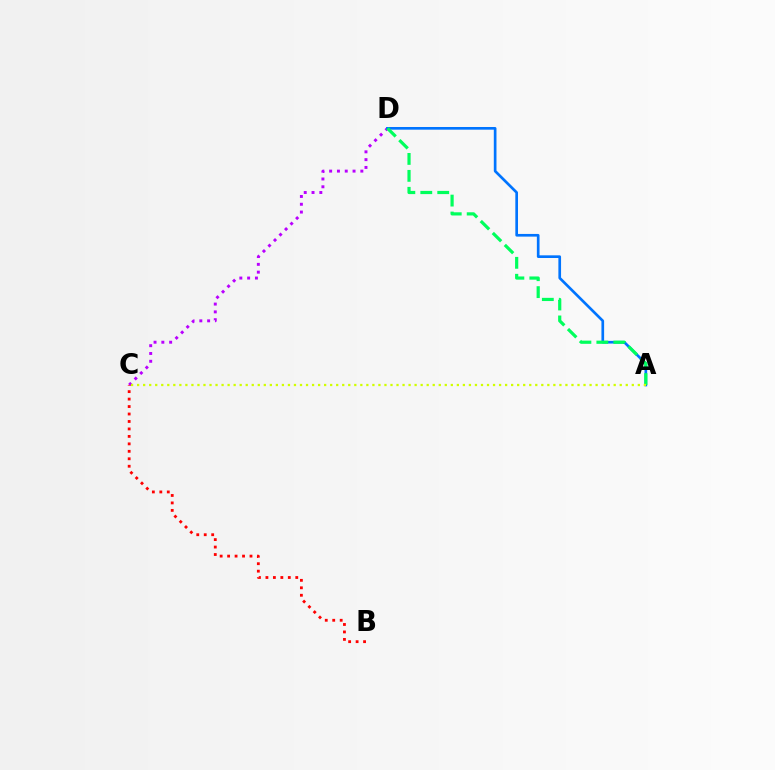{('C', 'D'): [{'color': '#b900ff', 'line_style': 'dotted', 'thickness': 2.12}], ('A', 'D'): [{'color': '#0074ff', 'line_style': 'solid', 'thickness': 1.93}, {'color': '#00ff5c', 'line_style': 'dashed', 'thickness': 2.3}], ('B', 'C'): [{'color': '#ff0000', 'line_style': 'dotted', 'thickness': 2.03}], ('A', 'C'): [{'color': '#d1ff00', 'line_style': 'dotted', 'thickness': 1.64}]}